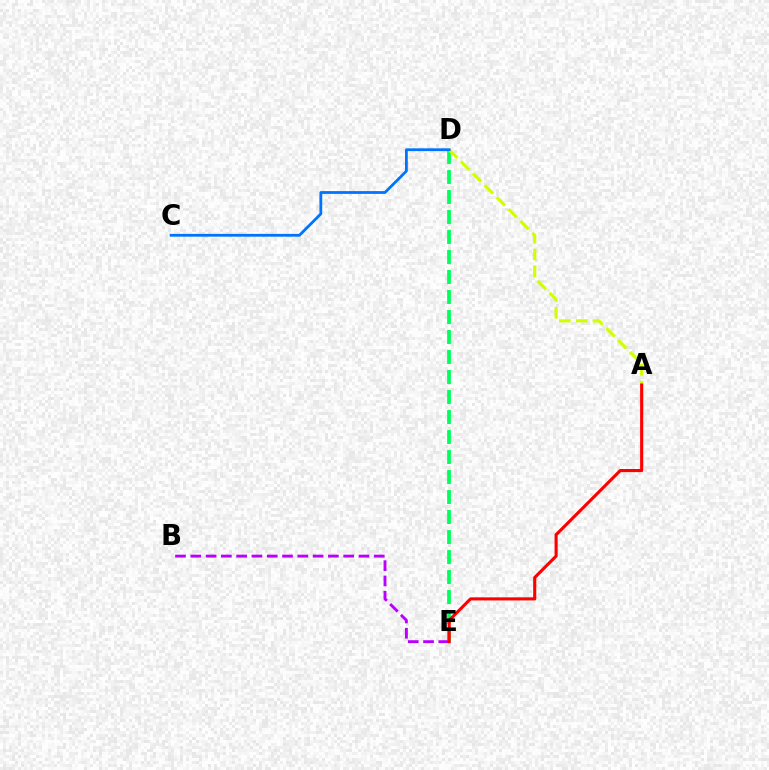{('D', 'E'): [{'color': '#00ff5c', 'line_style': 'dashed', 'thickness': 2.72}], ('A', 'D'): [{'color': '#d1ff00', 'line_style': 'dashed', 'thickness': 2.28}], ('B', 'E'): [{'color': '#b900ff', 'line_style': 'dashed', 'thickness': 2.08}], ('A', 'E'): [{'color': '#ff0000', 'line_style': 'solid', 'thickness': 2.23}], ('C', 'D'): [{'color': '#0074ff', 'line_style': 'solid', 'thickness': 2.0}]}